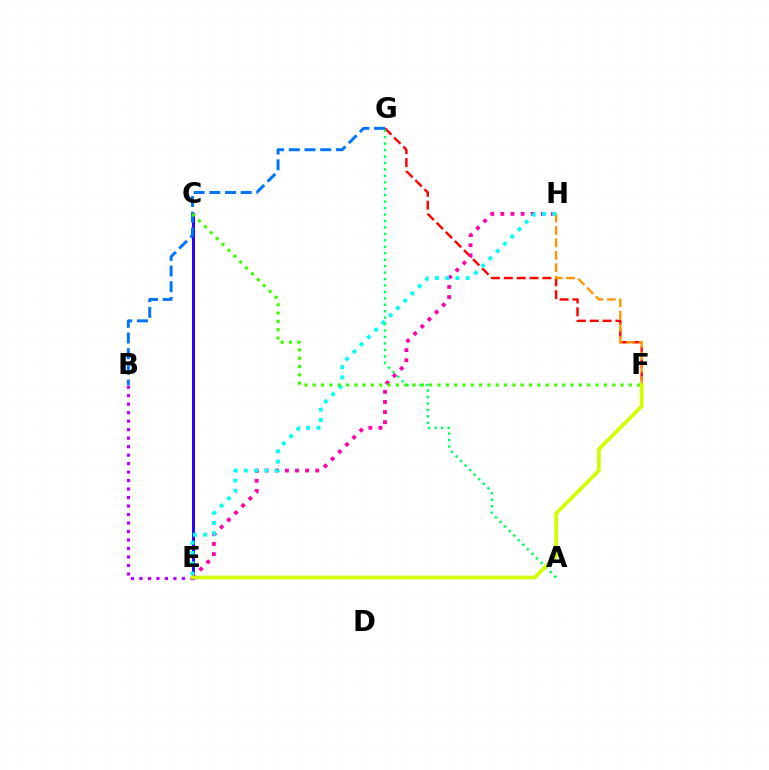{('C', 'E'): [{'color': '#2500ff', 'line_style': 'solid', 'thickness': 2.12}], ('F', 'G'): [{'color': '#ff0000', 'line_style': 'dashed', 'thickness': 1.75}], ('B', 'E'): [{'color': '#b900ff', 'line_style': 'dotted', 'thickness': 2.31}], ('F', 'H'): [{'color': '#ff9400', 'line_style': 'dashed', 'thickness': 1.68}], ('E', 'H'): [{'color': '#ff00ac', 'line_style': 'dotted', 'thickness': 2.75}, {'color': '#00fff6', 'line_style': 'dotted', 'thickness': 2.79}], ('B', 'G'): [{'color': '#0074ff', 'line_style': 'dashed', 'thickness': 2.13}], ('A', 'G'): [{'color': '#00ff5c', 'line_style': 'dotted', 'thickness': 1.75}], ('C', 'F'): [{'color': '#3dff00', 'line_style': 'dotted', 'thickness': 2.26}], ('E', 'F'): [{'color': '#d1ff00', 'line_style': 'solid', 'thickness': 2.69}]}